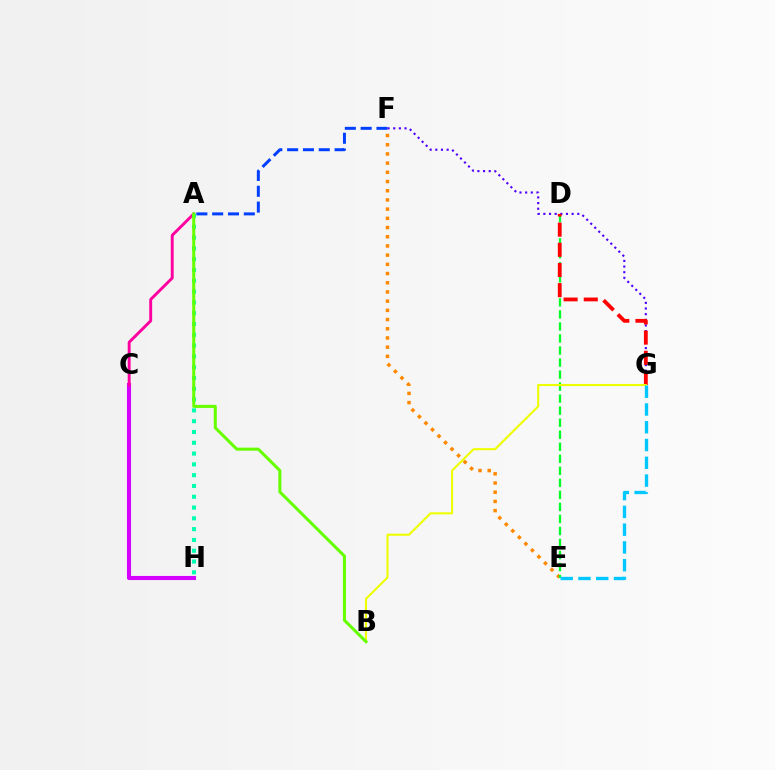{('C', 'H'): [{'color': '#d600ff', 'line_style': 'solid', 'thickness': 2.94}], ('A', 'C'): [{'color': '#ff00a0', 'line_style': 'solid', 'thickness': 2.1}], ('A', 'F'): [{'color': '#003fff', 'line_style': 'dashed', 'thickness': 2.15}], ('E', 'F'): [{'color': '#ff8800', 'line_style': 'dotted', 'thickness': 2.5}], ('D', 'E'): [{'color': '#00ff27', 'line_style': 'dashed', 'thickness': 1.63}], ('F', 'G'): [{'color': '#4f00ff', 'line_style': 'dotted', 'thickness': 1.54}], ('A', 'H'): [{'color': '#00ffaf', 'line_style': 'dotted', 'thickness': 2.93}], ('D', 'G'): [{'color': '#ff0000', 'line_style': 'dashed', 'thickness': 2.74}], ('B', 'G'): [{'color': '#eeff00', 'line_style': 'solid', 'thickness': 1.51}], ('A', 'B'): [{'color': '#66ff00', 'line_style': 'solid', 'thickness': 2.19}], ('E', 'G'): [{'color': '#00c7ff', 'line_style': 'dashed', 'thickness': 2.41}]}